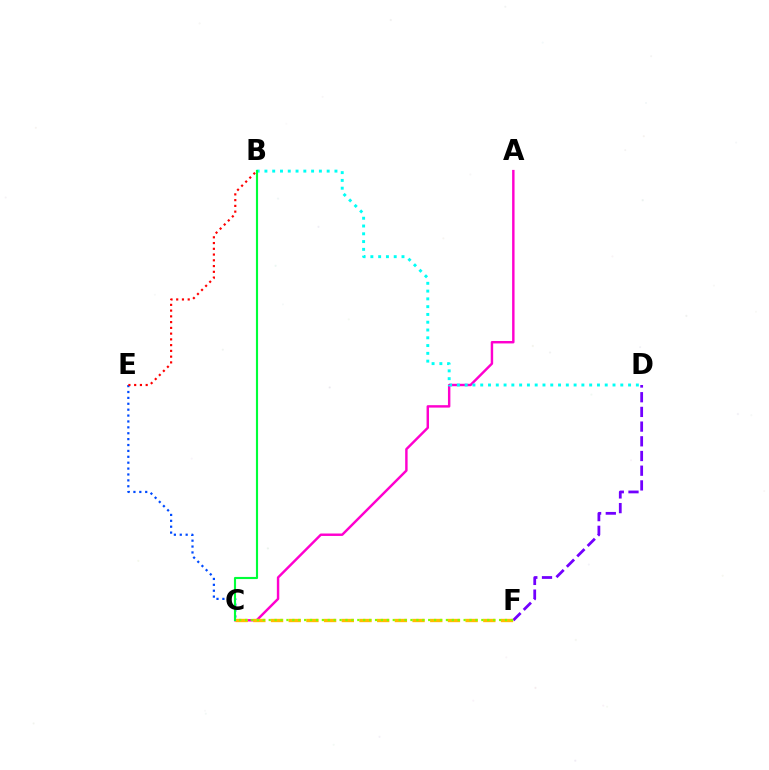{('D', 'F'): [{'color': '#7200ff', 'line_style': 'dashed', 'thickness': 2.0}], ('C', 'E'): [{'color': '#004bff', 'line_style': 'dotted', 'thickness': 1.6}], ('A', 'C'): [{'color': '#ff00cf', 'line_style': 'solid', 'thickness': 1.75}], ('B', 'E'): [{'color': '#ff0000', 'line_style': 'dotted', 'thickness': 1.56}], ('C', 'F'): [{'color': '#ffbd00', 'line_style': 'dashed', 'thickness': 2.4}, {'color': '#84ff00', 'line_style': 'dotted', 'thickness': 1.6}], ('B', 'D'): [{'color': '#00fff6', 'line_style': 'dotted', 'thickness': 2.11}], ('B', 'C'): [{'color': '#00ff39', 'line_style': 'solid', 'thickness': 1.54}]}